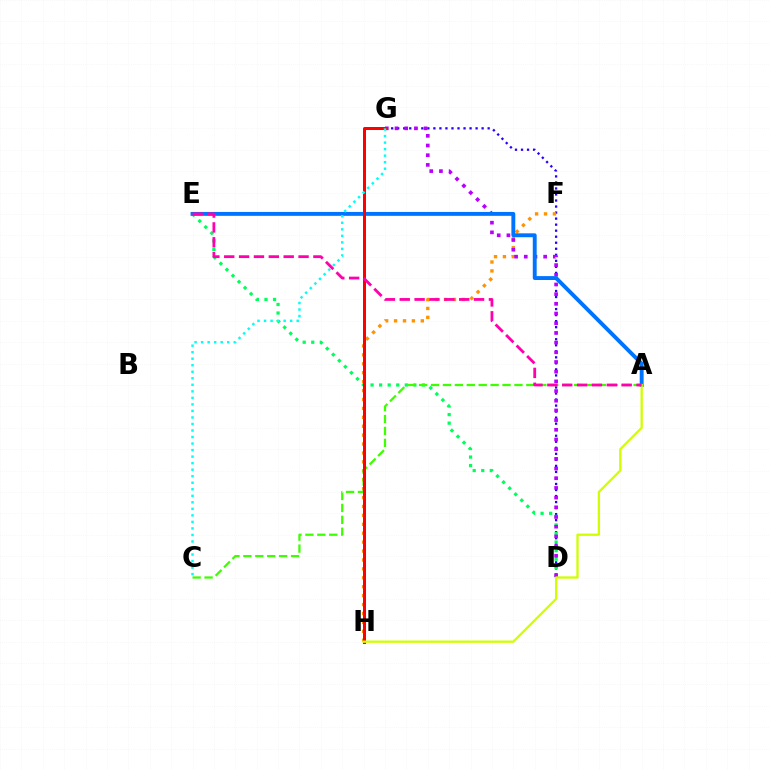{('D', 'G'): [{'color': '#2500ff', 'line_style': 'dotted', 'thickness': 1.64}, {'color': '#b900ff', 'line_style': 'dotted', 'thickness': 2.63}], ('F', 'H'): [{'color': '#ff9400', 'line_style': 'dotted', 'thickness': 2.42}], ('D', 'E'): [{'color': '#00ff5c', 'line_style': 'dotted', 'thickness': 2.33}], ('A', 'C'): [{'color': '#3dff00', 'line_style': 'dashed', 'thickness': 1.62}], ('A', 'E'): [{'color': '#0074ff', 'line_style': 'solid', 'thickness': 2.81}, {'color': '#ff00ac', 'line_style': 'dashed', 'thickness': 2.02}], ('G', 'H'): [{'color': '#ff0000', 'line_style': 'solid', 'thickness': 2.16}], ('A', 'H'): [{'color': '#d1ff00', 'line_style': 'solid', 'thickness': 1.66}], ('C', 'G'): [{'color': '#00fff6', 'line_style': 'dotted', 'thickness': 1.77}]}